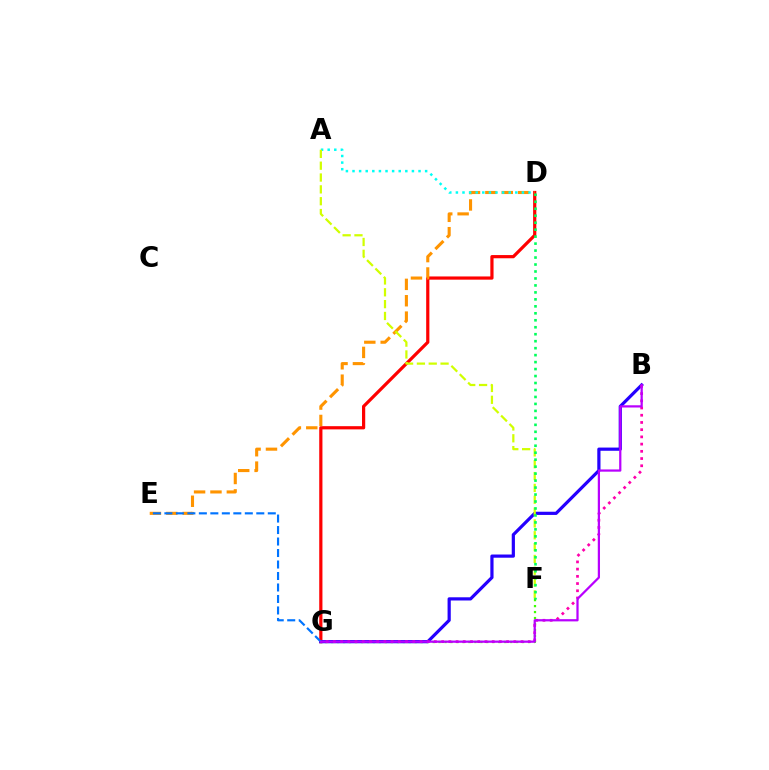{('D', 'G'): [{'color': '#ff0000', 'line_style': 'solid', 'thickness': 2.31}], ('D', 'E'): [{'color': '#ff9400', 'line_style': 'dashed', 'thickness': 2.23}], ('F', 'G'): [{'color': '#3dff00', 'line_style': 'dotted', 'thickness': 1.62}], ('B', 'G'): [{'color': '#2500ff', 'line_style': 'solid', 'thickness': 2.3}, {'color': '#ff00ac', 'line_style': 'dotted', 'thickness': 1.96}, {'color': '#b900ff', 'line_style': 'solid', 'thickness': 1.61}], ('E', 'G'): [{'color': '#0074ff', 'line_style': 'dashed', 'thickness': 1.56}], ('A', 'D'): [{'color': '#00fff6', 'line_style': 'dotted', 'thickness': 1.79}], ('A', 'F'): [{'color': '#d1ff00', 'line_style': 'dashed', 'thickness': 1.61}], ('D', 'F'): [{'color': '#00ff5c', 'line_style': 'dotted', 'thickness': 1.89}]}